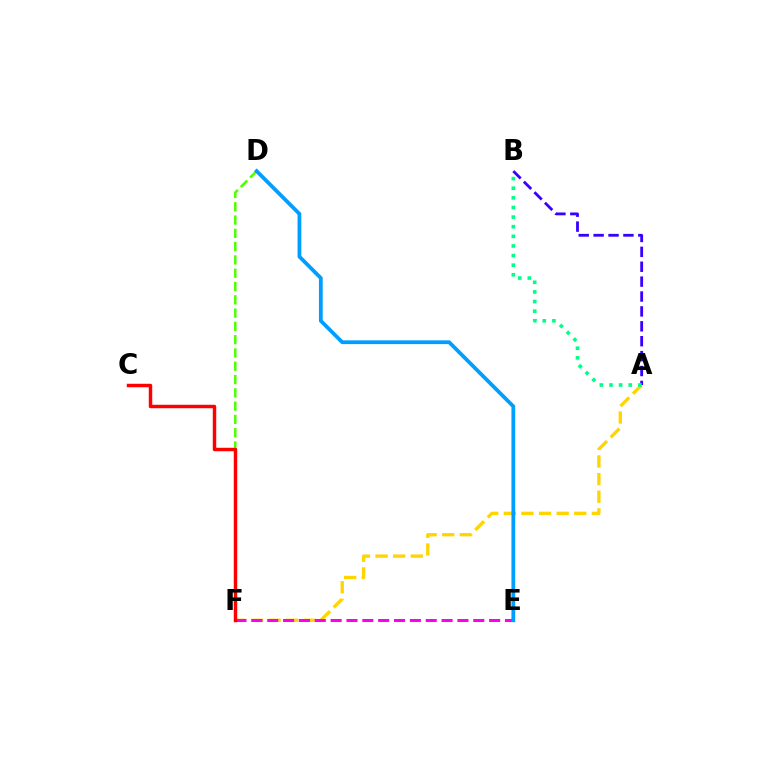{('D', 'F'): [{'color': '#4fff00', 'line_style': 'dashed', 'thickness': 1.81}], ('A', 'F'): [{'color': '#ffd500', 'line_style': 'dashed', 'thickness': 2.39}], ('E', 'F'): [{'color': '#ff00ed', 'line_style': 'dashed', 'thickness': 2.15}], ('A', 'B'): [{'color': '#3700ff', 'line_style': 'dashed', 'thickness': 2.02}, {'color': '#00ff86', 'line_style': 'dotted', 'thickness': 2.61}], ('D', 'E'): [{'color': '#009eff', 'line_style': 'solid', 'thickness': 2.72}], ('C', 'F'): [{'color': '#ff0000', 'line_style': 'solid', 'thickness': 2.49}]}